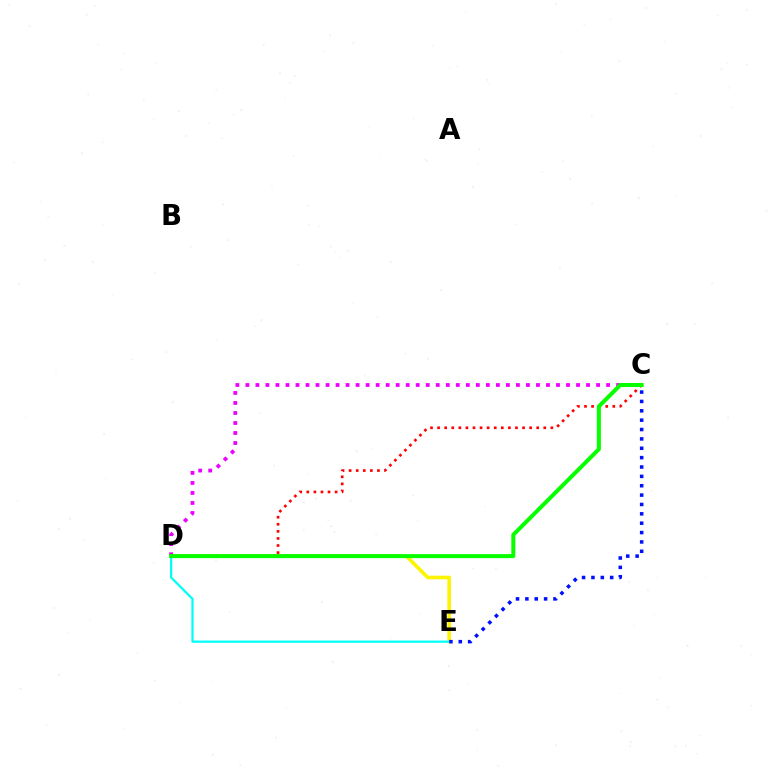{('D', 'E'): [{'color': '#fcf500', 'line_style': 'solid', 'thickness': 2.6}, {'color': '#00fff6', 'line_style': 'solid', 'thickness': 1.61}], ('C', 'D'): [{'color': '#ff0000', 'line_style': 'dotted', 'thickness': 1.92}, {'color': '#ee00ff', 'line_style': 'dotted', 'thickness': 2.72}, {'color': '#08ff00', 'line_style': 'solid', 'thickness': 2.9}], ('C', 'E'): [{'color': '#0010ff', 'line_style': 'dotted', 'thickness': 2.54}]}